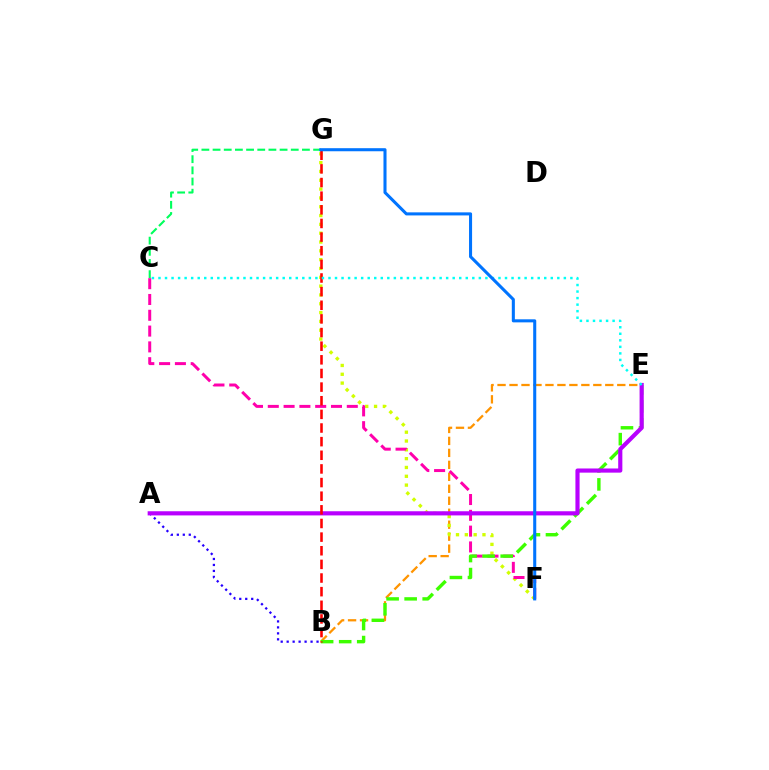{('A', 'B'): [{'color': '#2500ff', 'line_style': 'dotted', 'thickness': 1.62}], ('C', 'G'): [{'color': '#00ff5c', 'line_style': 'dashed', 'thickness': 1.52}], ('B', 'E'): [{'color': '#ff9400', 'line_style': 'dashed', 'thickness': 1.63}, {'color': '#3dff00', 'line_style': 'dashed', 'thickness': 2.45}], ('F', 'G'): [{'color': '#d1ff00', 'line_style': 'dotted', 'thickness': 2.4}, {'color': '#0074ff', 'line_style': 'solid', 'thickness': 2.2}], ('C', 'F'): [{'color': '#ff00ac', 'line_style': 'dashed', 'thickness': 2.15}], ('A', 'E'): [{'color': '#b900ff', 'line_style': 'solid', 'thickness': 2.99}], ('B', 'G'): [{'color': '#ff0000', 'line_style': 'dashed', 'thickness': 1.85}], ('C', 'E'): [{'color': '#00fff6', 'line_style': 'dotted', 'thickness': 1.78}]}